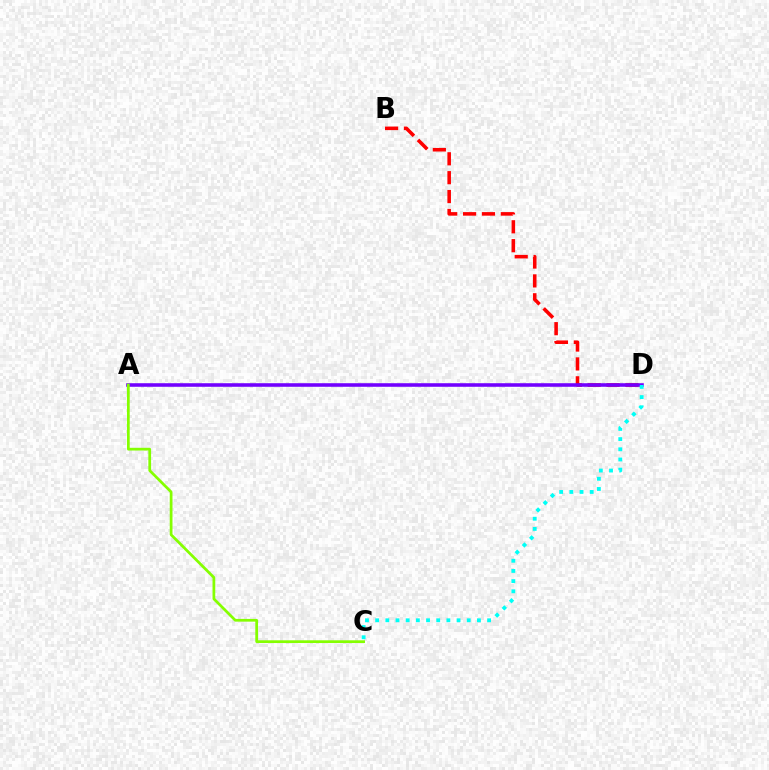{('B', 'D'): [{'color': '#ff0000', 'line_style': 'dashed', 'thickness': 2.56}], ('A', 'D'): [{'color': '#7200ff', 'line_style': 'solid', 'thickness': 2.56}], ('C', 'D'): [{'color': '#00fff6', 'line_style': 'dotted', 'thickness': 2.76}], ('A', 'C'): [{'color': '#84ff00', 'line_style': 'solid', 'thickness': 1.97}]}